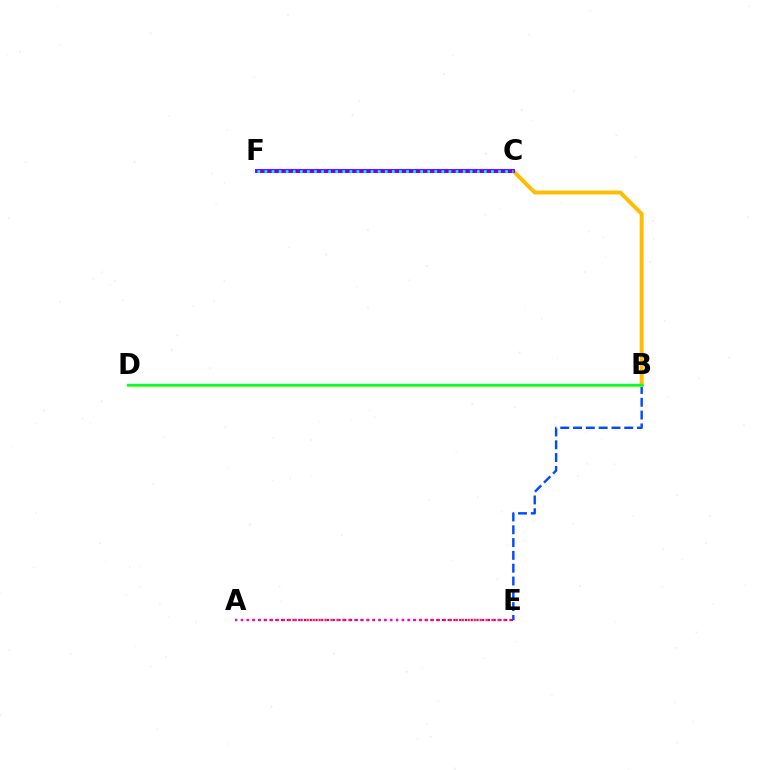{('B', 'C'): [{'color': '#ffbd00', 'line_style': 'solid', 'thickness': 2.83}], ('B', 'E'): [{'color': '#004bff', 'line_style': 'dashed', 'thickness': 1.74}], ('B', 'D'): [{'color': '#84ff00', 'line_style': 'solid', 'thickness': 2.09}, {'color': '#00ff39', 'line_style': 'solid', 'thickness': 1.67}], ('C', 'F'): [{'color': '#7200ff', 'line_style': 'solid', 'thickness': 2.82}, {'color': '#00fff6', 'line_style': 'dotted', 'thickness': 1.92}], ('A', 'E'): [{'color': '#ff0000', 'line_style': 'dotted', 'thickness': 1.56}, {'color': '#ff00cf', 'line_style': 'dotted', 'thickness': 1.62}]}